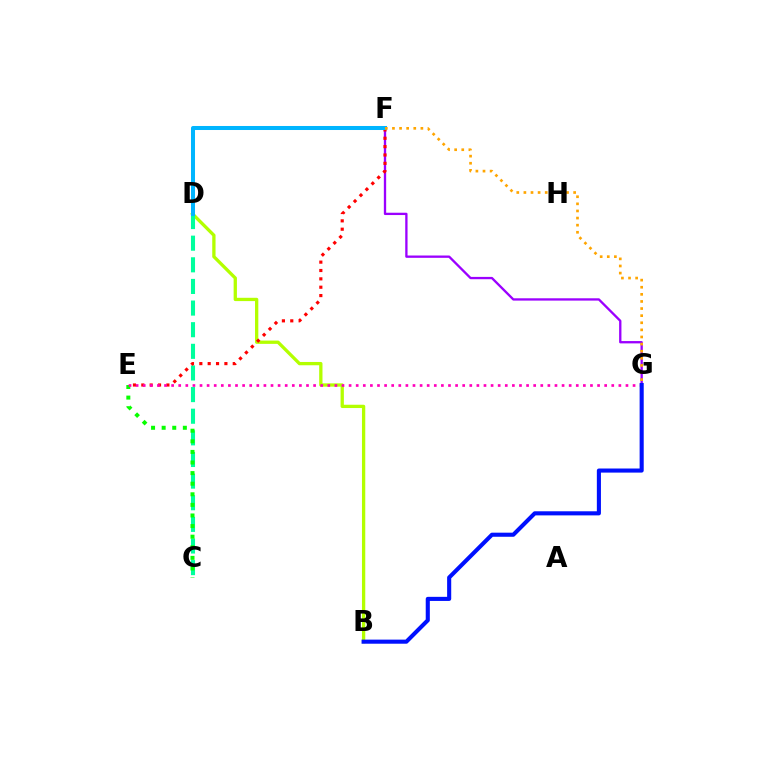{('B', 'D'): [{'color': '#b3ff00', 'line_style': 'solid', 'thickness': 2.38}], ('C', 'D'): [{'color': '#00ff9d', 'line_style': 'dashed', 'thickness': 2.94}], ('F', 'G'): [{'color': '#9b00ff', 'line_style': 'solid', 'thickness': 1.67}, {'color': '#ffa500', 'line_style': 'dotted', 'thickness': 1.93}], ('E', 'F'): [{'color': '#ff0000', 'line_style': 'dotted', 'thickness': 2.27}], ('C', 'E'): [{'color': '#08ff00', 'line_style': 'dotted', 'thickness': 2.88}], ('E', 'G'): [{'color': '#ff00bd', 'line_style': 'dotted', 'thickness': 1.93}], ('D', 'F'): [{'color': '#00b5ff', 'line_style': 'solid', 'thickness': 2.89}], ('B', 'G'): [{'color': '#0010ff', 'line_style': 'solid', 'thickness': 2.95}]}